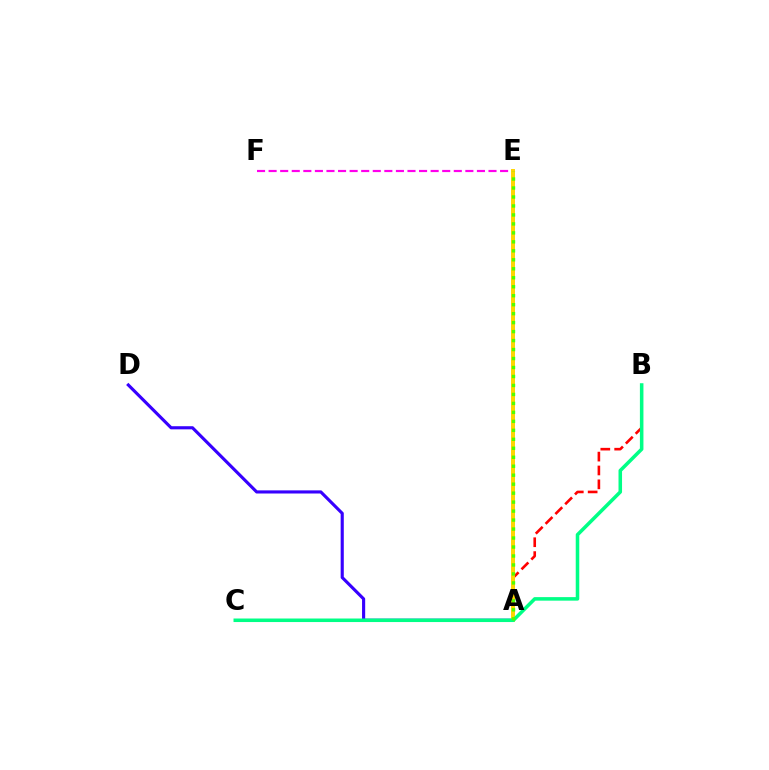{('A', 'D'): [{'color': '#3700ff', 'line_style': 'solid', 'thickness': 2.25}], ('E', 'F'): [{'color': '#ff00ed', 'line_style': 'dashed', 'thickness': 1.57}], ('A', 'B'): [{'color': '#ff0000', 'line_style': 'dashed', 'thickness': 1.88}], ('A', 'E'): [{'color': '#009eff', 'line_style': 'solid', 'thickness': 1.94}, {'color': '#ffd500', 'line_style': 'solid', 'thickness': 2.84}, {'color': '#4fff00', 'line_style': 'dotted', 'thickness': 2.44}], ('B', 'C'): [{'color': '#00ff86', 'line_style': 'solid', 'thickness': 2.55}]}